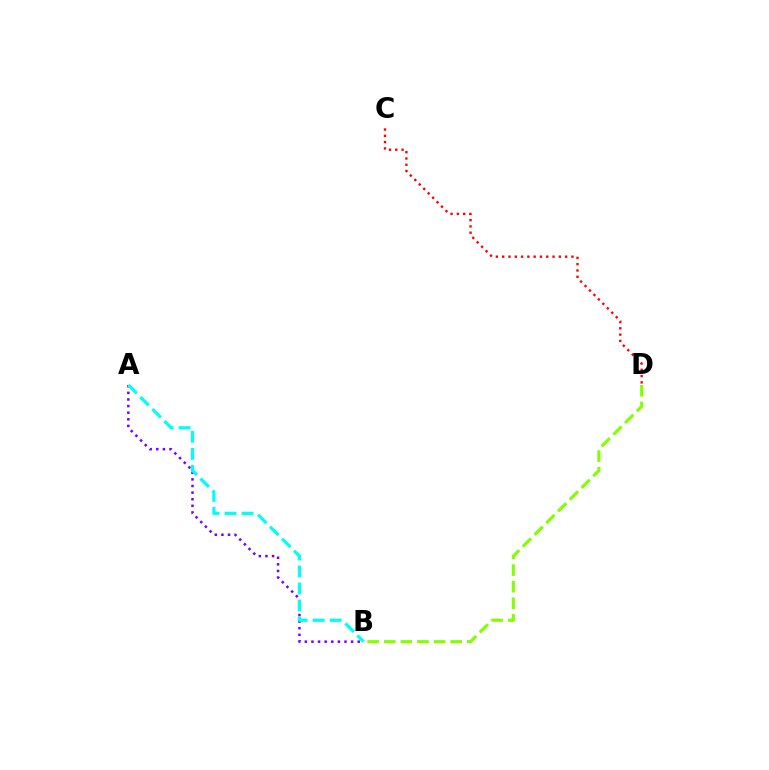{('C', 'D'): [{'color': '#ff0000', 'line_style': 'dotted', 'thickness': 1.71}], ('A', 'B'): [{'color': '#7200ff', 'line_style': 'dotted', 'thickness': 1.8}, {'color': '#00fff6', 'line_style': 'dashed', 'thickness': 2.31}], ('B', 'D'): [{'color': '#84ff00', 'line_style': 'dashed', 'thickness': 2.26}]}